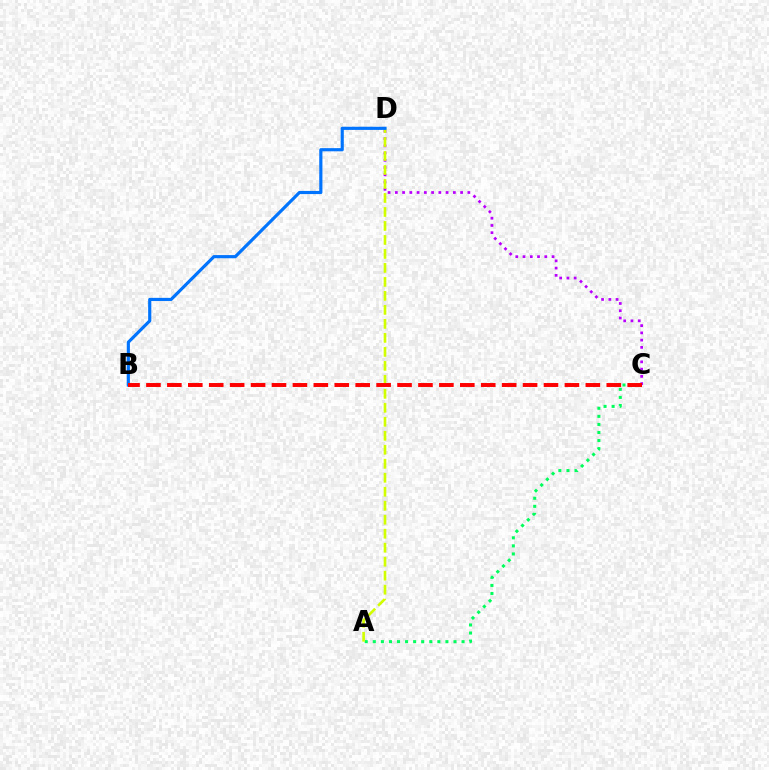{('A', 'C'): [{'color': '#00ff5c', 'line_style': 'dotted', 'thickness': 2.19}], ('C', 'D'): [{'color': '#b900ff', 'line_style': 'dotted', 'thickness': 1.97}], ('A', 'D'): [{'color': '#d1ff00', 'line_style': 'dashed', 'thickness': 1.9}], ('B', 'D'): [{'color': '#0074ff', 'line_style': 'solid', 'thickness': 2.27}], ('B', 'C'): [{'color': '#ff0000', 'line_style': 'dashed', 'thickness': 2.84}]}